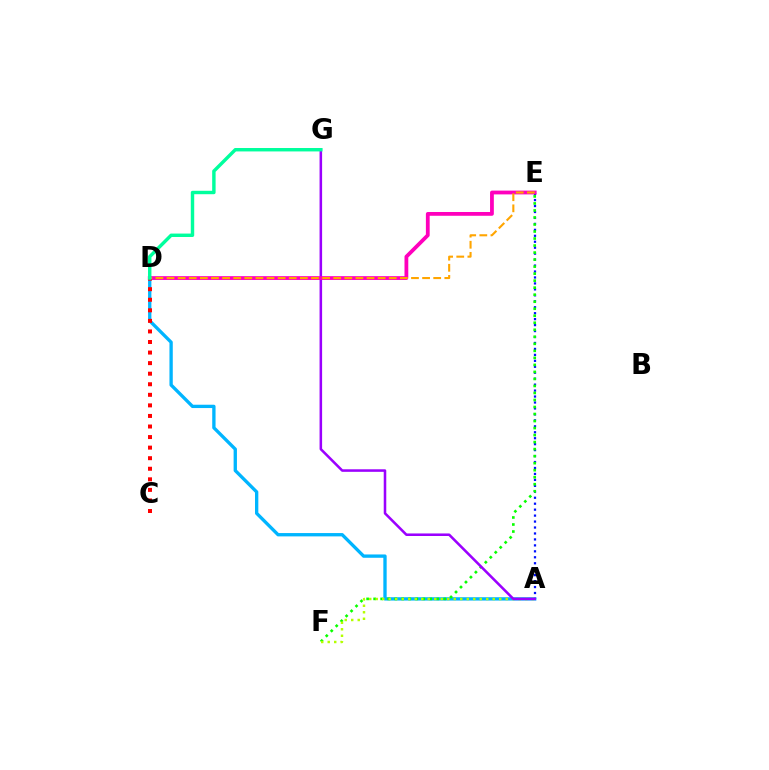{('A', 'D'): [{'color': '#00b5ff', 'line_style': 'solid', 'thickness': 2.39}], ('A', 'E'): [{'color': '#0010ff', 'line_style': 'dotted', 'thickness': 1.62}], ('E', 'F'): [{'color': '#08ff00', 'line_style': 'dotted', 'thickness': 1.91}], ('A', 'F'): [{'color': '#b3ff00', 'line_style': 'dotted', 'thickness': 1.77}], ('A', 'G'): [{'color': '#9b00ff', 'line_style': 'solid', 'thickness': 1.83}], ('D', 'E'): [{'color': '#ff00bd', 'line_style': 'solid', 'thickness': 2.73}, {'color': '#ffa500', 'line_style': 'dashed', 'thickness': 1.51}], ('C', 'D'): [{'color': '#ff0000', 'line_style': 'dotted', 'thickness': 2.87}], ('D', 'G'): [{'color': '#00ff9d', 'line_style': 'solid', 'thickness': 2.47}]}